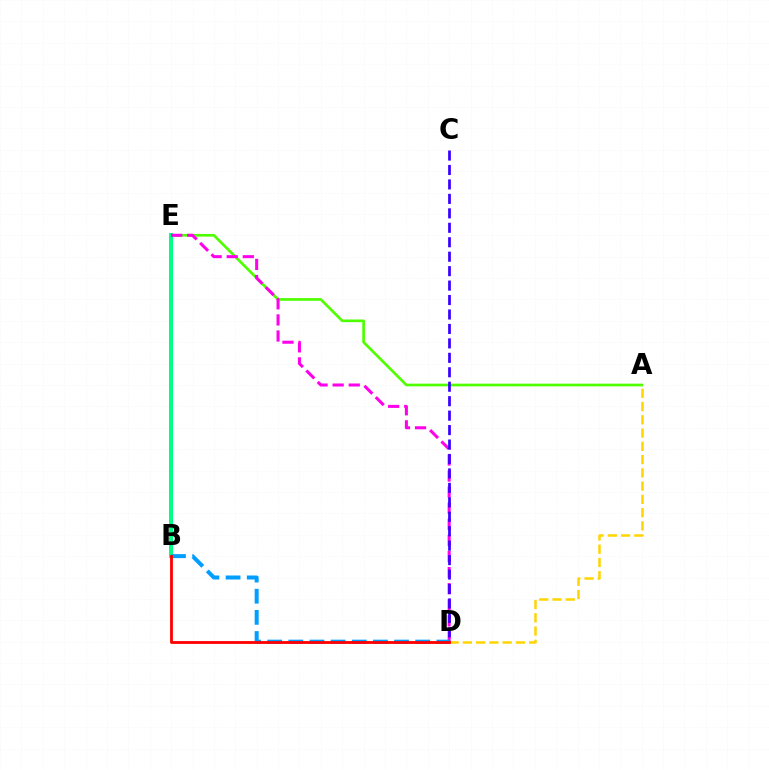{('A', 'E'): [{'color': '#4fff00', 'line_style': 'solid', 'thickness': 1.93}], ('B', 'E'): [{'color': '#00ff86', 'line_style': 'solid', 'thickness': 2.9}], ('A', 'D'): [{'color': '#ffd500', 'line_style': 'dashed', 'thickness': 1.8}], ('D', 'E'): [{'color': '#ff00ed', 'line_style': 'dashed', 'thickness': 2.19}], ('B', 'D'): [{'color': '#009eff', 'line_style': 'dashed', 'thickness': 2.87}, {'color': '#ff0000', 'line_style': 'solid', 'thickness': 2.02}], ('C', 'D'): [{'color': '#3700ff', 'line_style': 'dashed', 'thickness': 1.96}]}